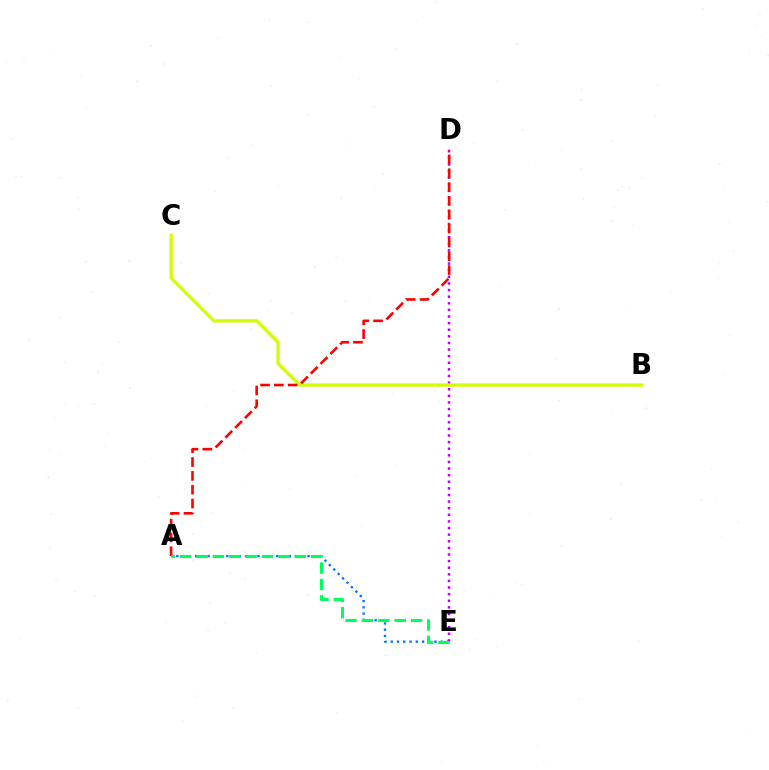{('A', 'E'): [{'color': '#0074ff', 'line_style': 'dotted', 'thickness': 1.7}, {'color': '#00ff5c', 'line_style': 'dashed', 'thickness': 2.23}], ('D', 'E'): [{'color': '#b900ff', 'line_style': 'dotted', 'thickness': 1.8}], ('B', 'C'): [{'color': '#d1ff00', 'line_style': 'solid', 'thickness': 2.36}], ('A', 'D'): [{'color': '#ff0000', 'line_style': 'dashed', 'thickness': 1.88}]}